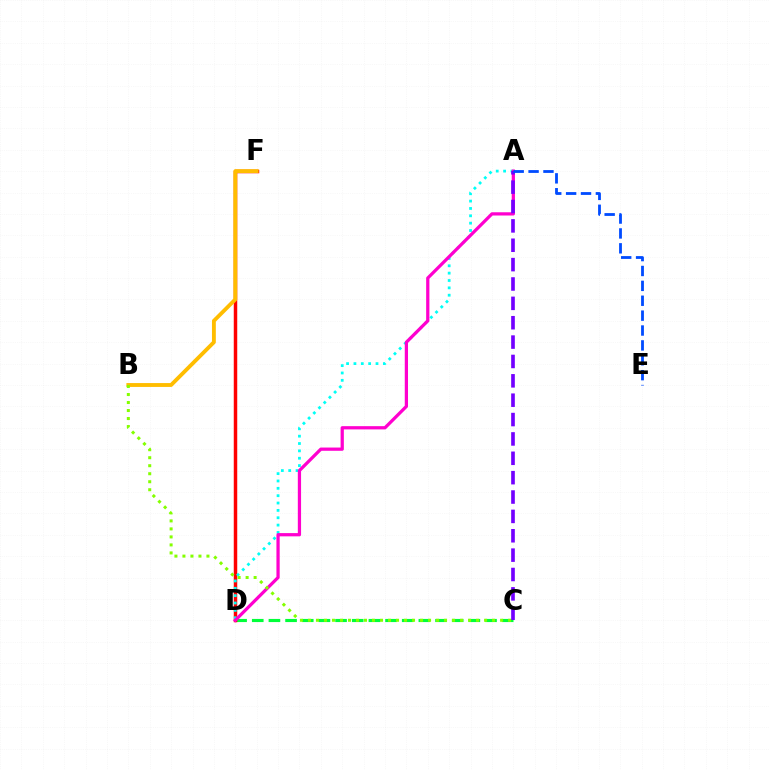{('C', 'D'): [{'color': '#00ff39', 'line_style': 'dashed', 'thickness': 2.26}], ('D', 'F'): [{'color': '#ff0000', 'line_style': 'solid', 'thickness': 2.5}], ('B', 'F'): [{'color': '#ffbd00', 'line_style': 'solid', 'thickness': 2.78}], ('A', 'D'): [{'color': '#00fff6', 'line_style': 'dotted', 'thickness': 2.0}, {'color': '#ff00cf', 'line_style': 'solid', 'thickness': 2.34}], ('A', 'C'): [{'color': '#7200ff', 'line_style': 'dashed', 'thickness': 2.63}], ('B', 'C'): [{'color': '#84ff00', 'line_style': 'dotted', 'thickness': 2.18}], ('A', 'E'): [{'color': '#004bff', 'line_style': 'dashed', 'thickness': 2.02}]}